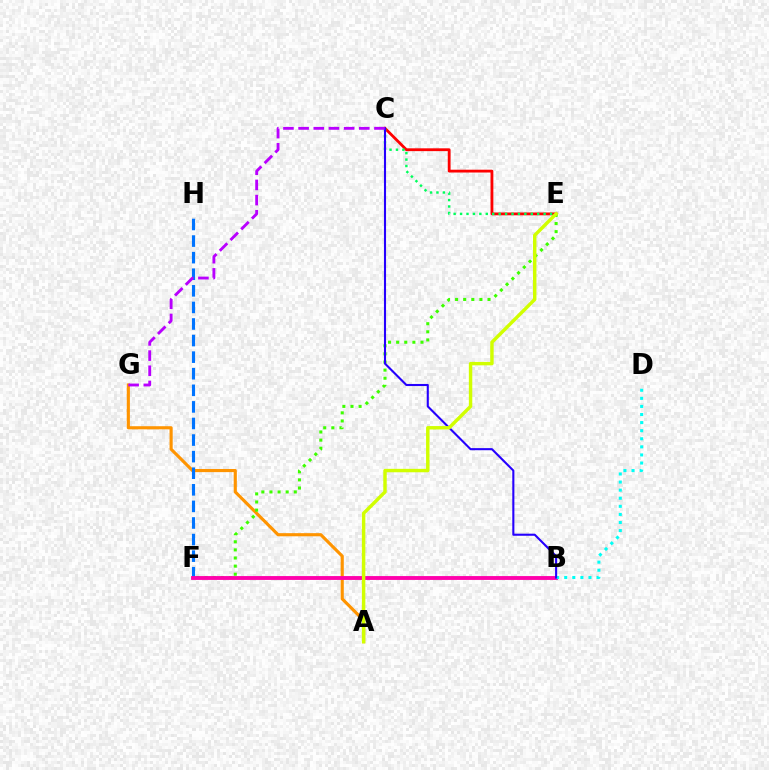{('A', 'G'): [{'color': '#ff9400', 'line_style': 'solid', 'thickness': 2.25}], ('C', 'E'): [{'color': '#ff0000', 'line_style': 'solid', 'thickness': 2.02}, {'color': '#00ff5c', 'line_style': 'dotted', 'thickness': 1.75}], ('F', 'H'): [{'color': '#0074ff', 'line_style': 'dashed', 'thickness': 2.25}], ('E', 'F'): [{'color': '#3dff00', 'line_style': 'dotted', 'thickness': 2.2}], ('B', 'F'): [{'color': '#ff00ac', 'line_style': 'solid', 'thickness': 2.78}], ('B', 'D'): [{'color': '#00fff6', 'line_style': 'dotted', 'thickness': 2.2}], ('B', 'C'): [{'color': '#2500ff', 'line_style': 'solid', 'thickness': 1.51}], ('C', 'G'): [{'color': '#b900ff', 'line_style': 'dashed', 'thickness': 2.06}], ('A', 'E'): [{'color': '#d1ff00', 'line_style': 'solid', 'thickness': 2.47}]}